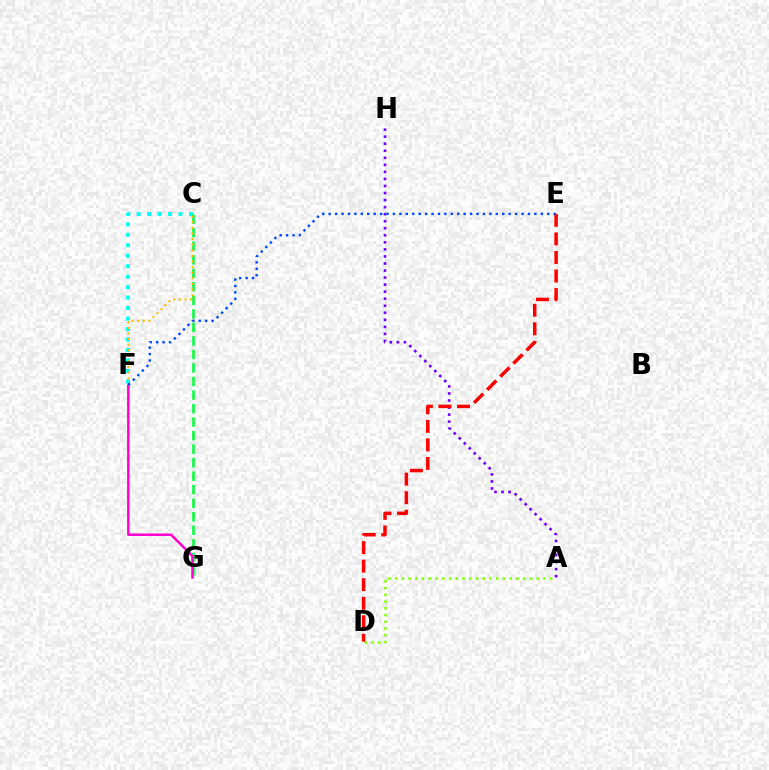{('C', 'F'): [{'color': '#00fff6', 'line_style': 'dotted', 'thickness': 2.85}, {'color': '#ffbd00', 'line_style': 'dotted', 'thickness': 1.53}], ('A', 'D'): [{'color': '#84ff00', 'line_style': 'dotted', 'thickness': 1.83}], ('A', 'H'): [{'color': '#7200ff', 'line_style': 'dotted', 'thickness': 1.91}], ('C', 'G'): [{'color': '#00ff39', 'line_style': 'dashed', 'thickness': 1.84}], ('F', 'G'): [{'color': '#ff00cf', 'line_style': 'solid', 'thickness': 1.79}], ('D', 'E'): [{'color': '#ff0000', 'line_style': 'dashed', 'thickness': 2.52}], ('E', 'F'): [{'color': '#004bff', 'line_style': 'dotted', 'thickness': 1.75}]}